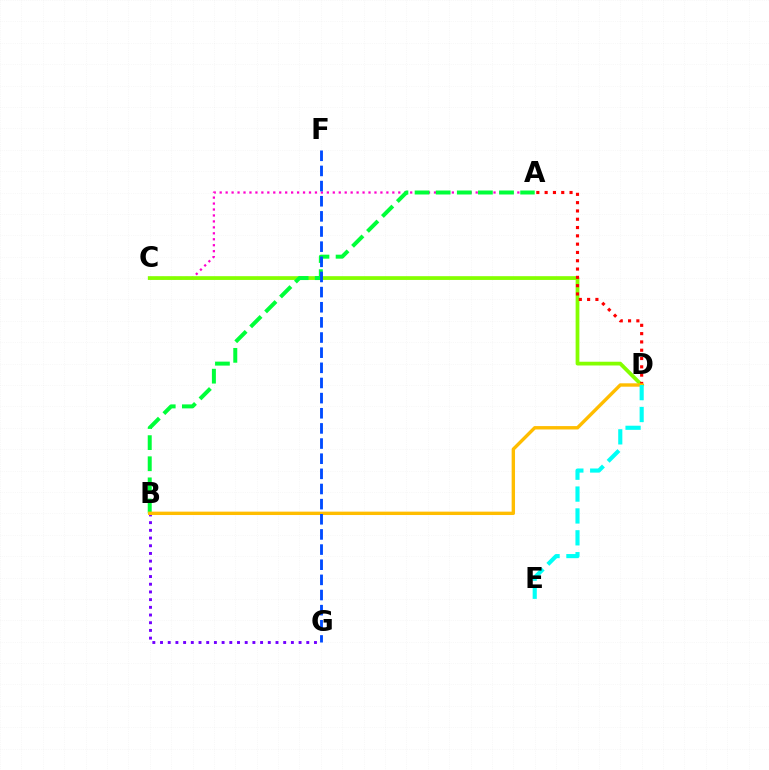{('A', 'C'): [{'color': '#ff00cf', 'line_style': 'dotted', 'thickness': 1.62}], ('B', 'G'): [{'color': '#7200ff', 'line_style': 'dotted', 'thickness': 2.09}], ('C', 'D'): [{'color': '#84ff00', 'line_style': 'solid', 'thickness': 2.71}], ('A', 'D'): [{'color': '#ff0000', 'line_style': 'dotted', 'thickness': 2.26}], ('A', 'B'): [{'color': '#00ff39', 'line_style': 'dashed', 'thickness': 2.87}], ('B', 'D'): [{'color': '#ffbd00', 'line_style': 'solid', 'thickness': 2.44}], ('D', 'E'): [{'color': '#00fff6', 'line_style': 'dashed', 'thickness': 2.97}], ('F', 'G'): [{'color': '#004bff', 'line_style': 'dashed', 'thickness': 2.06}]}